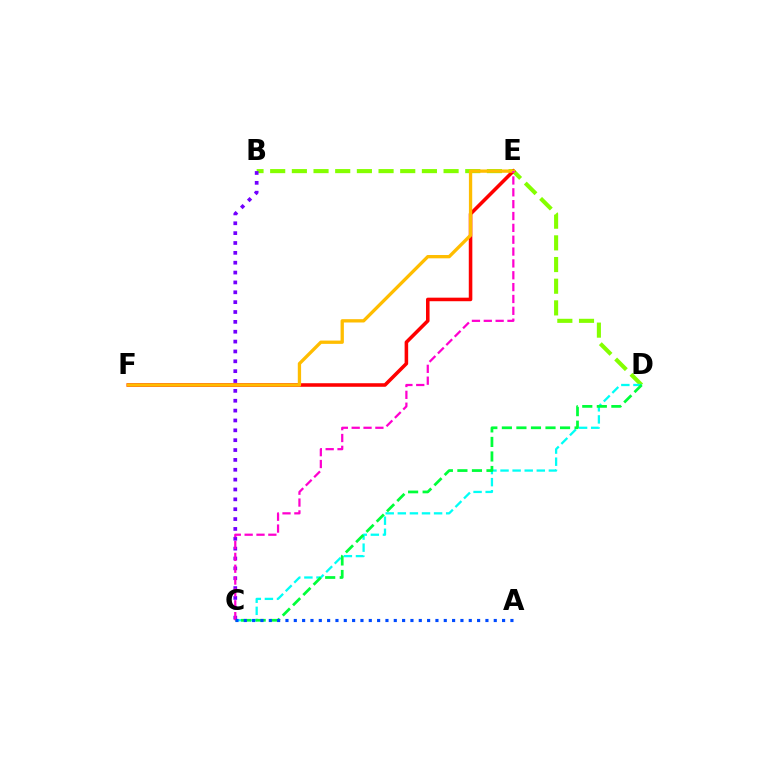{('B', 'D'): [{'color': '#84ff00', 'line_style': 'dashed', 'thickness': 2.94}], ('E', 'F'): [{'color': '#ff0000', 'line_style': 'solid', 'thickness': 2.56}, {'color': '#ffbd00', 'line_style': 'solid', 'thickness': 2.38}], ('B', 'C'): [{'color': '#7200ff', 'line_style': 'dotted', 'thickness': 2.68}], ('C', 'D'): [{'color': '#00fff6', 'line_style': 'dashed', 'thickness': 1.64}, {'color': '#00ff39', 'line_style': 'dashed', 'thickness': 1.98}], ('C', 'E'): [{'color': '#ff00cf', 'line_style': 'dashed', 'thickness': 1.61}], ('A', 'C'): [{'color': '#004bff', 'line_style': 'dotted', 'thickness': 2.26}]}